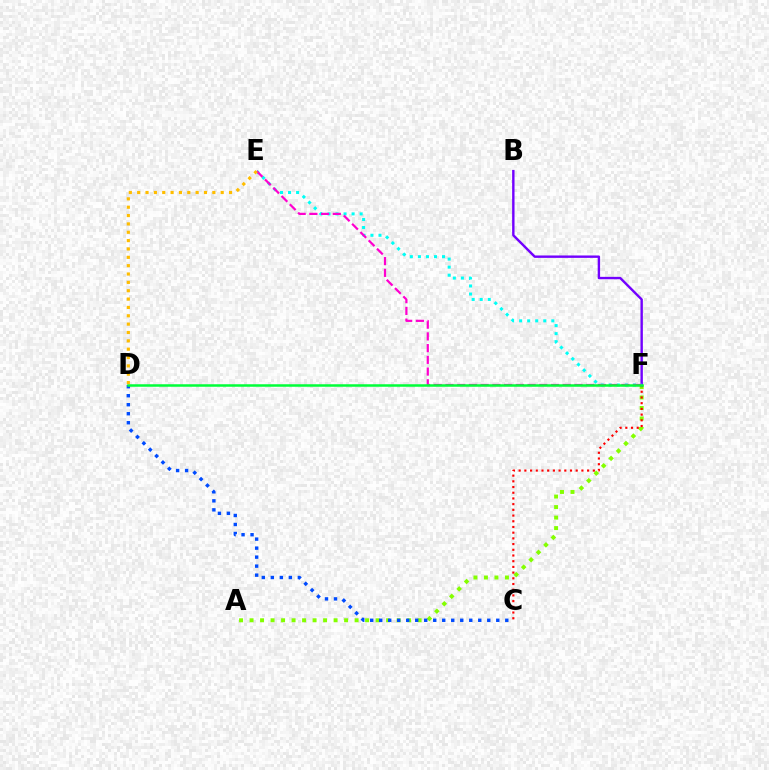{('A', 'F'): [{'color': '#84ff00', 'line_style': 'dotted', 'thickness': 2.85}], ('C', 'D'): [{'color': '#004bff', 'line_style': 'dotted', 'thickness': 2.45}], ('C', 'F'): [{'color': '#ff0000', 'line_style': 'dotted', 'thickness': 1.55}], ('B', 'F'): [{'color': '#7200ff', 'line_style': 'solid', 'thickness': 1.73}], ('E', 'F'): [{'color': '#00fff6', 'line_style': 'dotted', 'thickness': 2.19}, {'color': '#ff00cf', 'line_style': 'dashed', 'thickness': 1.59}], ('D', 'E'): [{'color': '#ffbd00', 'line_style': 'dotted', 'thickness': 2.27}], ('D', 'F'): [{'color': '#00ff39', 'line_style': 'solid', 'thickness': 1.81}]}